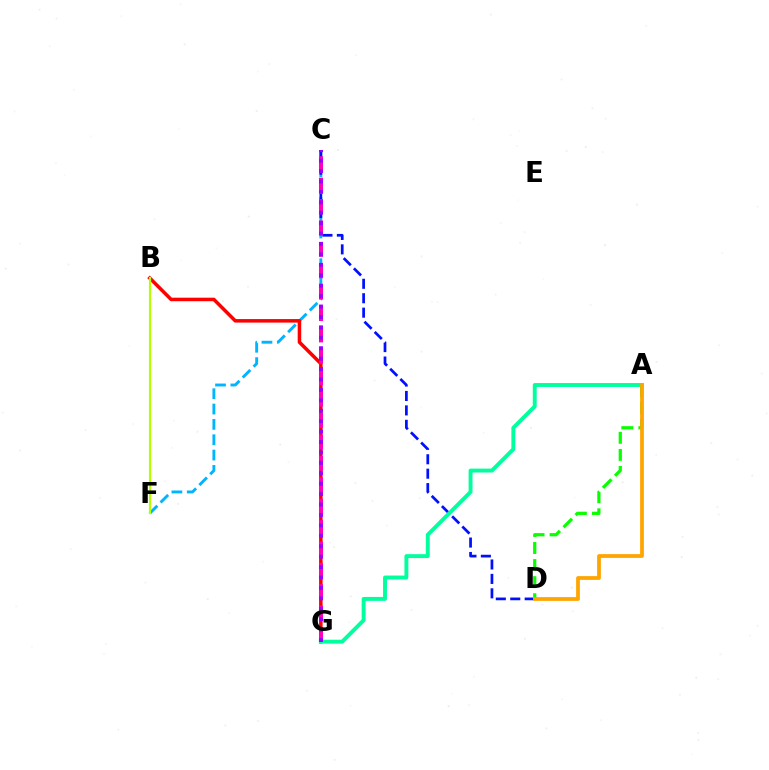{('C', 'F'): [{'color': '#00b5ff', 'line_style': 'dashed', 'thickness': 2.08}], ('B', 'G'): [{'color': '#ff0000', 'line_style': 'solid', 'thickness': 2.53}], ('C', 'D'): [{'color': '#0010ff', 'line_style': 'dashed', 'thickness': 1.96}], ('C', 'G'): [{'color': '#ff00bd', 'line_style': 'dashed', 'thickness': 2.91}, {'color': '#9b00ff', 'line_style': 'dotted', 'thickness': 2.83}], ('A', 'G'): [{'color': '#00ff9d', 'line_style': 'solid', 'thickness': 2.81}], ('B', 'F'): [{'color': '#b3ff00', 'line_style': 'solid', 'thickness': 1.59}], ('A', 'D'): [{'color': '#08ff00', 'line_style': 'dashed', 'thickness': 2.32}, {'color': '#ffa500', 'line_style': 'solid', 'thickness': 2.71}]}